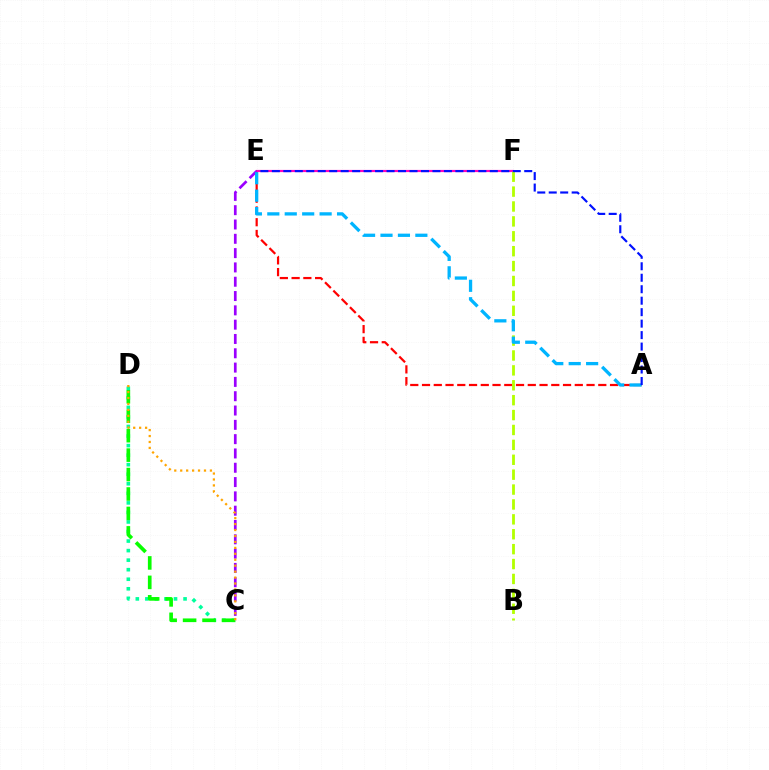{('C', 'D'): [{'color': '#00ff9d', 'line_style': 'dotted', 'thickness': 2.59}, {'color': '#08ff00', 'line_style': 'dashed', 'thickness': 2.64}, {'color': '#ffa500', 'line_style': 'dotted', 'thickness': 1.61}], ('A', 'E'): [{'color': '#ff0000', 'line_style': 'dashed', 'thickness': 1.6}, {'color': '#00b5ff', 'line_style': 'dashed', 'thickness': 2.37}, {'color': '#0010ff', 'line_style': 'dashed', 'thickness': 1.56}], ('C', 'E'): [{'color': '#9b00ff', 'line_style': 'dashed', 'thickness': 1.94}], ('E', 'F'): [{'color': '#ff00bd', 'line_style': 'solid', 'thickness': 1.57}], ('B', 'F'): [{'color': '#b3ff00', 'line_style': 'dashed', 'thickness': 2.02}]}